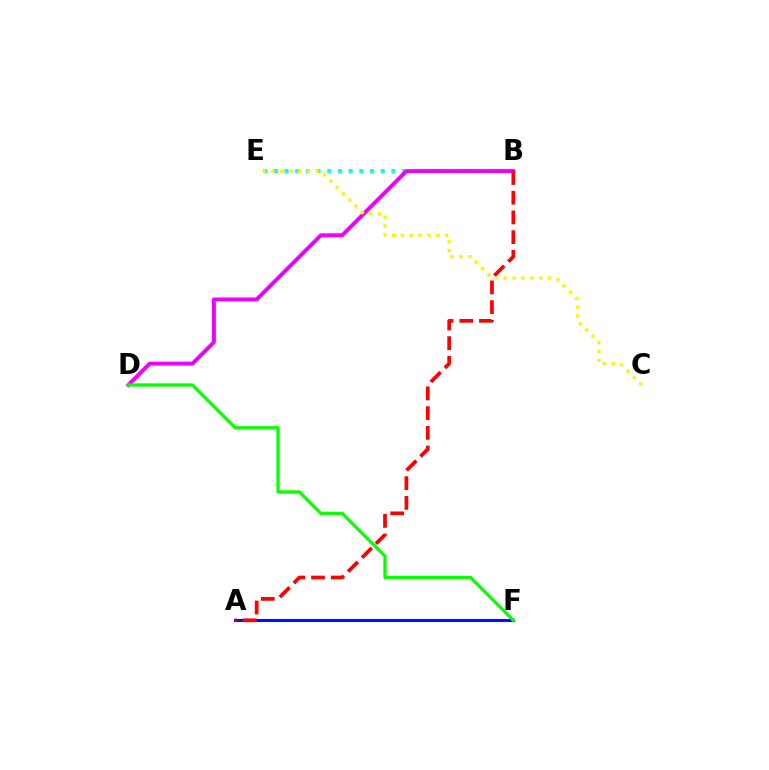{('B', 'E'): [{'color': '#00fff6', 'line_style': 'dotted', 'thickness': 2.9}], ('A', 'F'): [{'color': '#0010ff', 'line_style': 'solid', 'thickness': 2.21}], ('B', 'D'): [{'color': '#ee00ff', 'line_style': 'solid', 'thickness': 2.84}], ('A', 'B'): [{'color': '#ff0000', 'line_style': 'dashed', 'thickness': 2.68}], ('C', 'E'): [{'color': '#fcf500', 'line_style': 'dotted', 'thickness': 2.41}], ('D', 'F'): [{'color': '#08ff00', 'line_style': 'solid', 'thickness': 2.36}]}